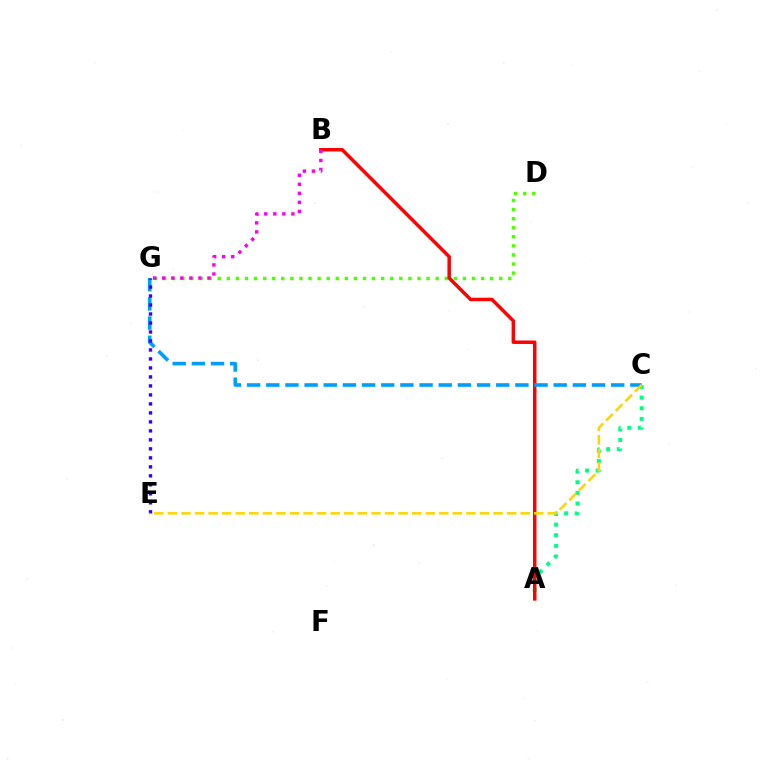{('D', 'G'): [{'color': '#4fff00', 'line_style': 'dotted', 'thickness': 2.47}], ('A', 'C'): [{'color': '#00ff86', 'line_style': 'dotted', 'thickness': 2.89}], ('A', 'B'): [{'color': '#ff0000', 'line_style': 'solid', 'thickness': 2.51}], ('C', 'G'): [{'color': '#009eff', 'line_style': 'dashed', 'thickness': 2.6}], ('E', 'G'): [{'color': '#3700ff', 'line_style': 'dotted', 'thickness': 2.44}], ('C', 'E'): [{'color': '#ffd500', 'line_style': 'dashed', 'thickness': 1.84}], ('B', 'G'): [{'color': '#ff00ed', 'line_style': 'dotted', 'thickness': 2.46}]}